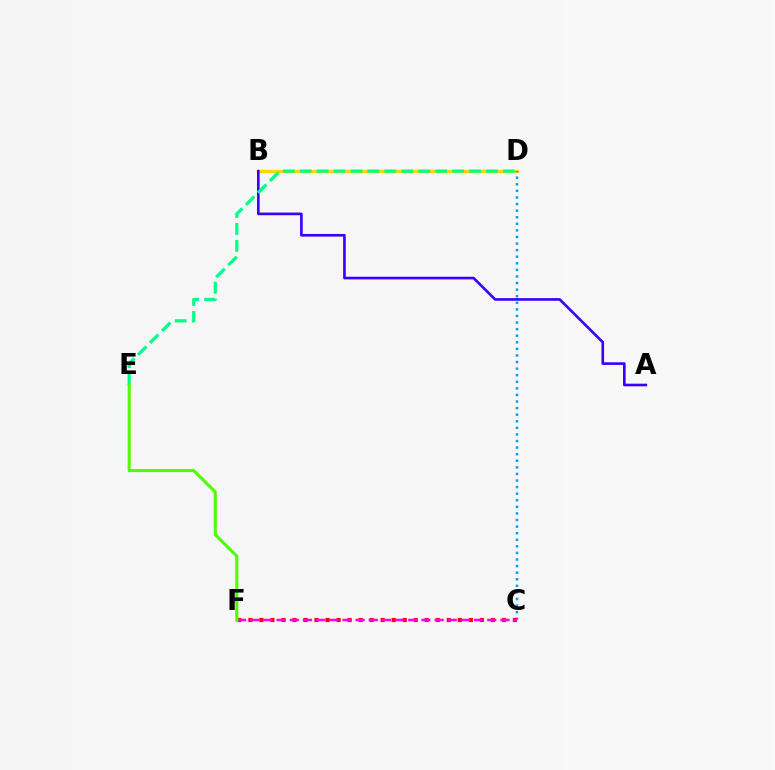{('B', 'D'): [{'color': '#ffd500', 'line_style': 'solid', 'thickness': 2.38}], ('A', 'B'): [{'color': '#3700ff', 'line_style': 'solid', 'thickness': 1.9}], ('C', 'D'): [{'color': '#009eff', 'line_style': 'dotted', 'thickness': 1.79}], ('C', 'F'): [{'color': '#ff0000', 'line_style': 'dotted', 'thickness': 2.99}, {'color': '#ff00ed', 'line_style': 'dashed', 'thickness': 1.79}], ('D', 'E'): [{'color': '#00ff86', 'line_style': 'dashed', 'thickness': 2.3}], ('E', 'F'): [{'color': '#4fff00', 'line_style': 'solid', 'thickness': 2.21}]}